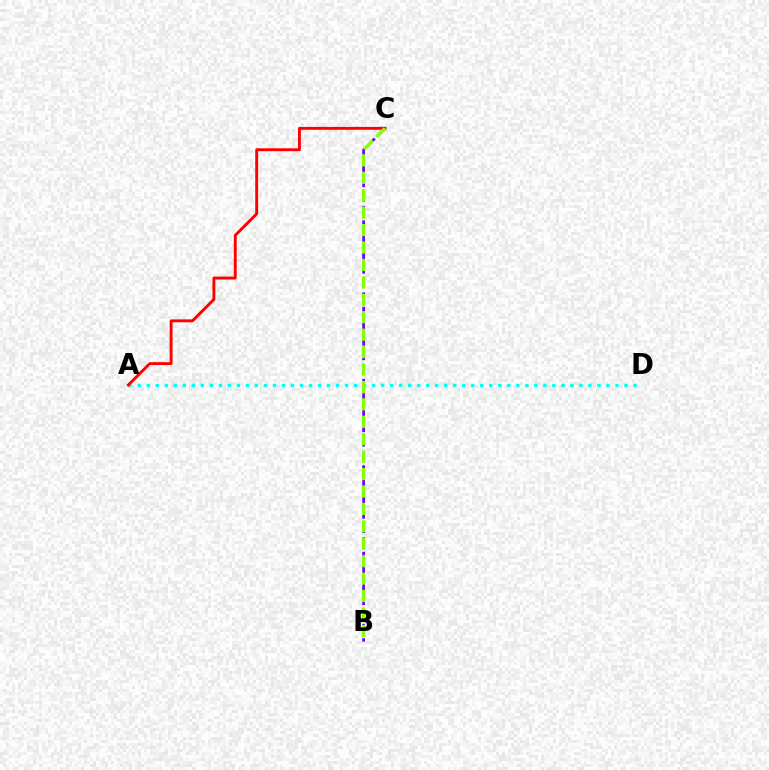{('B', 'C'): [{'color': '#7200ff', 'line_style': 'dashed', 'thickness': 1.96}, {'color': '#84ff00', 'line_style': 'dashed', 'thickness': 2.37}], ('A', 'D'): [{'color': '#00fff6', 'line_style': 'dotted', 'thickness': 2.45}], ('A', 'C'): [{'color': '#ff0000', 'line_style': 'solid', 'thickness': 2.08}]}